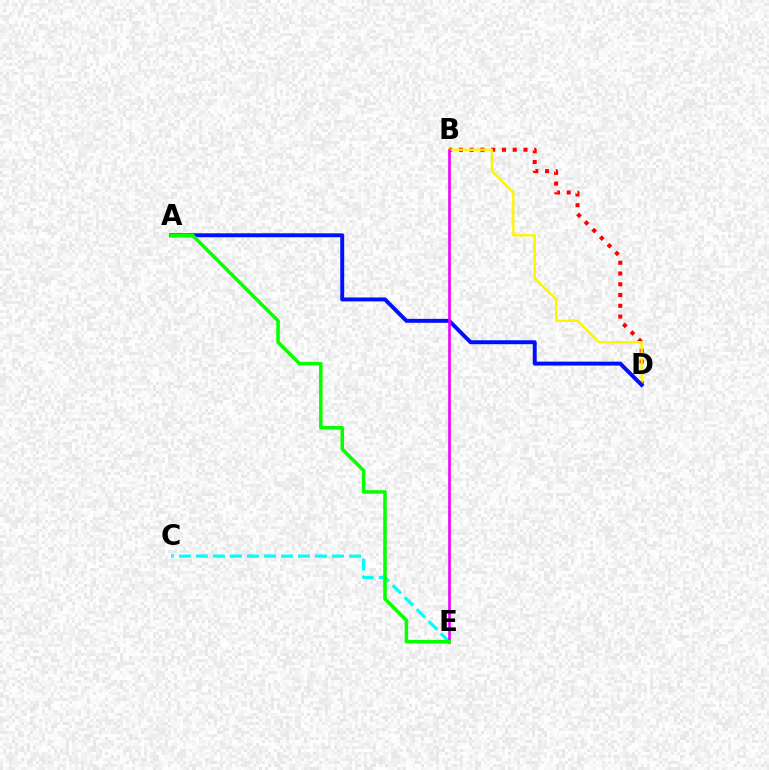{('C', 'E'): [{'color': '#00fff6', 'line_style': 'dashed', 'thickness': 2.31}], ('B', 'D'): [{'color': '#ff0000', 'line_style': 'dotted', 'thickness': 2.92}, {'color': '#fcf500', 'line_style': 'solid', 'thickness': 1.68}], ('A', 'D'): [{'color': '#0010ff', 'line_style': 'solid', 'thickness': 2.84}], ('B', 'E'): [{'color': '#ee00ff', 'line_style': 'solid', 'thickness': 1.88}], ('A', 'E'): [{'color': '#08ff00', 'line_style': 'solid', 'thickness': 2.54}]}